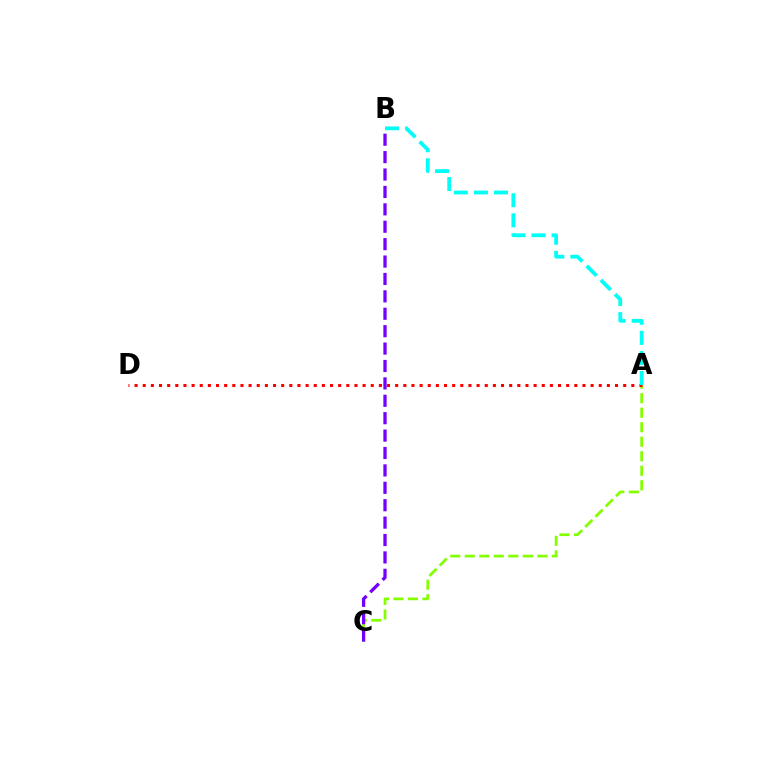{('A', 'C'): [{'color': '#84ff00', 'line_style': 'dashed', 'thickness': 1.97}], ('B', 'C'): [{'color': '#7200ff', 'line_style': 'dashed', 'thickness': 2.36}], ('A', 'D'): [{'color': '#ff0000', 'line_style': 'dotted', 'thickness': 2.21}], ('A', 'B'): [{'color': '#00fff6', 'line_style': 'dashed', 'thickness': 2.73}]}